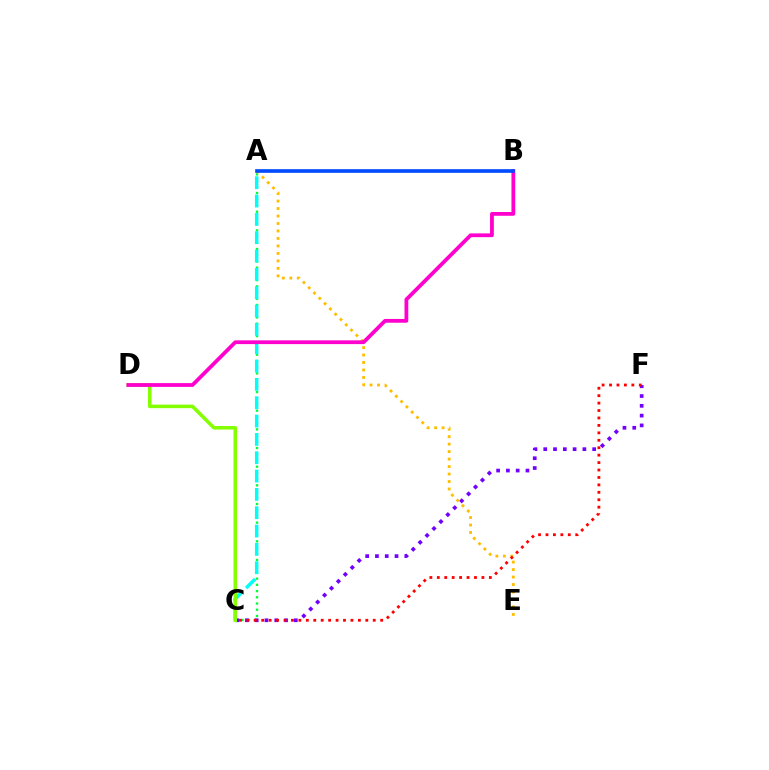{('A', 'C'): [{'color': '#00ff39', 'line_style': 'dotted', 'thickness': 1.69}, {'color': '#00fff6', 'line_style': 'dashed', 'thickness': 2.49}], ('C', 'F'): [{'color': '#7200ff', 'line_style': 'dotted', 'thickness': 2.66}, {'color': '#ff0000', 'line_style': 'dotted', 'thickness': 2.02}], ('A', 'E'): [{'color': '#ffbd00', 'line_style': 'dotted', 'thickness': 2.03}], ('C', 'D'): [{'color': '#84ff00', 'line_style': 'solid', 'thickness': 2.55}], ('B', 'D'): [{'color': '#ff00cf', 'line_style': 'solid', 'thickness': 2.72}], ('A', 'B'): [{'color': '#004bff', 'line_style': 'solid', 'thickness': 2.63}]}